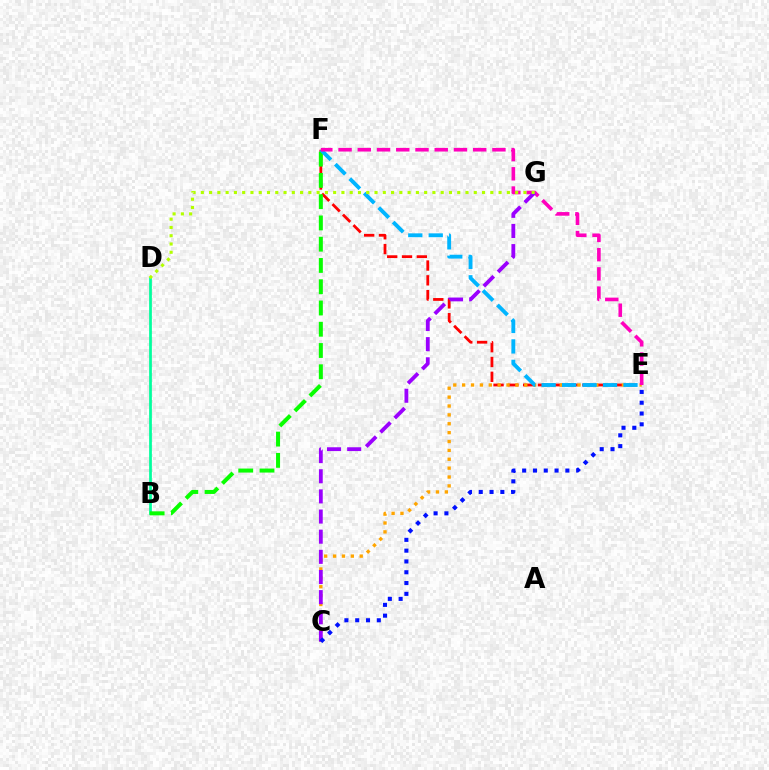{('B', 'D'): [{'color': '#00ff9d', 'line_style': 'solid', 'thickness': 1.97}], ('E', 'F'): [{'color': '#ff0000', 'line_style': 'dashed', 'thickness': 2.01}, {'color': '#00b5ff', 'line_style': 'dashed', 'thickness': 2.78}, {'color': '#ff00bd', 'line_style': 'dashed', 'thickness': 2.61}], ('B', 'F'): [{'color': '#08ff00', 'line_style': 'dashed', 'thickness': 2.89}], ('C', 'E'): [{'color': '#ffa500', 'line_style': 'dotted', 'thickness': 2.41}, {'color': '#0010ff', 'line_style': 'dotted', 'thickness': 2.93}], ('C', 'G'): [{'color': '#9b00ff', 'line_style': 'dashed', 'thickness': 2.74}], ('D', 'G'): [{'color': '#b3ff00', 'line_style': 'dotted', 'thickness': 2.25}]}